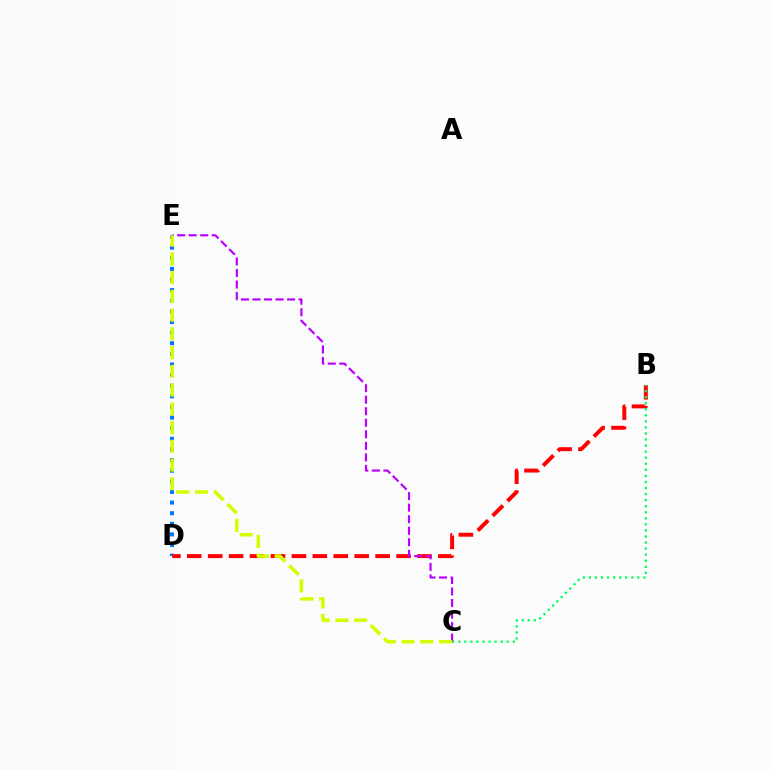{('D', 'E'): [{'color': '#0074ff', 'line_style': 'dotted', 'thickness': 2.89}], ('B', 'D'): [{'color': '#ff0000', 'line_style': 'dashed', 'thickness': 2.84}], ('B', 'C'): [{'color': '#00ff5c', 'line_style': 'dotted', 'thickness': 1.65}], ('C', 'E'): [{'color': '#b900ff', 'line_style': 'dashed', 'thickness': 1.57}, {'color': '#d1ff00', 'line_style': 'dashed', 'thickness': 2.55}]}